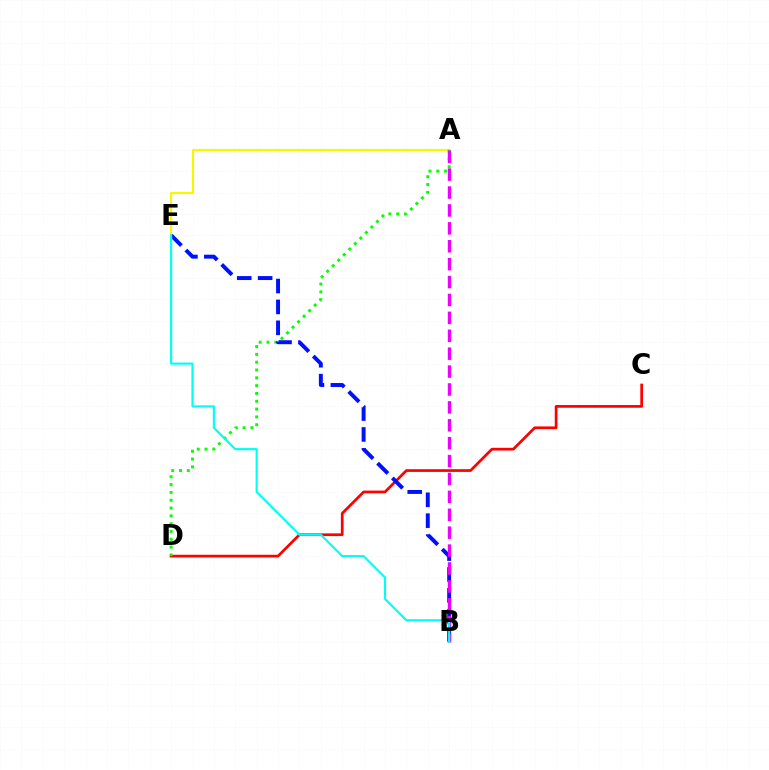{('C', 'D'): [{'color': '#ff0000', 'line_style': 'solid', 'thickness': 1.95}], ('A', 'E'): [{'color': '#fcf500', 'line_style': 'solid', 'thickness': 1.56}], ('A', 'D'): [{'color': '#08ff00', 'line_style': 'dotted', 'thickness': 2.12}], ('B', 'E'): [{'color': '#0010ff', 'line_style': 'dashed', 'thickness': 2.84}, {'color': '#00fff6', 'line_style': 'solid', 'thickness': 1.55}], ('A', 'B'): [{'color': '#ee00ff', 'line_style': 'dashed', 'thickness': 2.43}]}